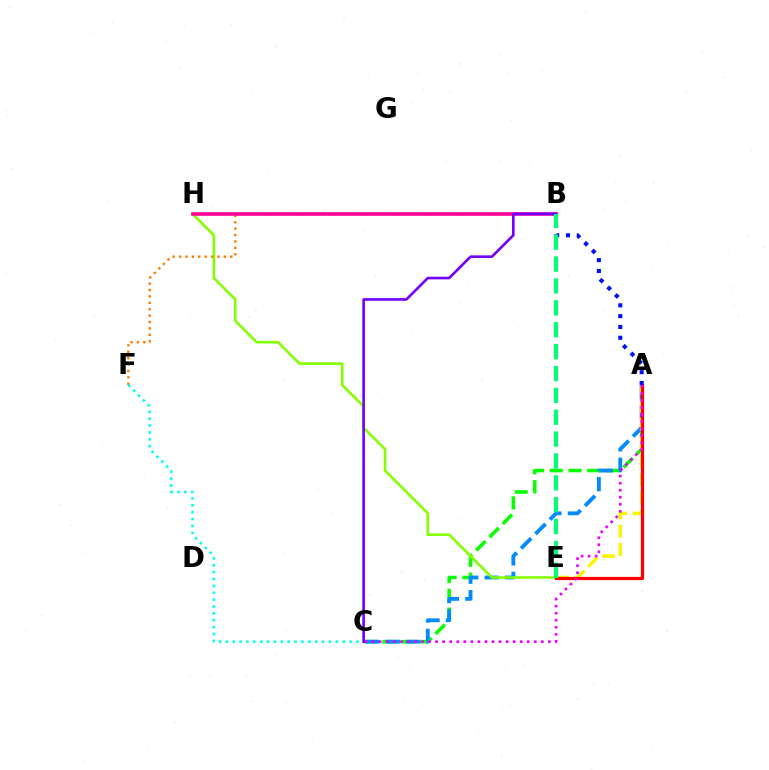{('A', 'C'): [{'color': '#08ff00', 'line_style': 'dashed', 'thickness': 2.55}, {'color': '#008cff', 'line_style': 'dashed', 'thickness': 2.77}, {'color': '#ee00ff', 'line_style': 'dotted', 'thickness': 1.91}], ('E', 'H'): [{'color': '#84ff00', 'line_style': 'solid', 'thickness': 1.88}], ('B', 'F'): [{'color': '#ff7c00', 'line_style': 'dotted', 'thickness': 1.74}], ('A', 'E'): [{'color': '#fcf500', 'line_style': 'dashed', 'thickness': 2.49}, {'color': '#ff0000', 'line_style': 'solid', 'thickness': 2.31}], ('C', 'F'): [{'color': '#00fff6', 'line_style': 'dotted', 'thickness': 1.87}], ('B', 'H'): [{'color': '#ff0094', 'line_style': 'solid', 'thickness': 2.58}], ('B', 'C'): [{'color': '#7200ff', 'line_style': 'solid', 'thickness': 1.89}], ('A', 'B'): [{'color': '#0010ff', 'line_style': 'dotted', 'thickness': 2.94}], ('B', 'E'): [{'color': '#00ff74', 'line_style': 'dashed', 'thickness': 2.97}]}